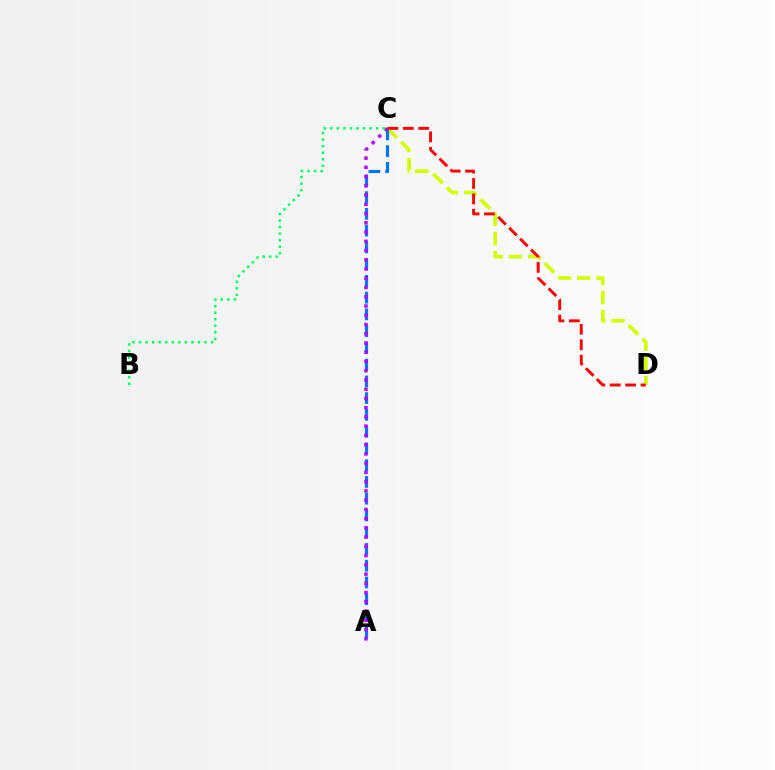{('C', 'D'): [{'color': '#d1ff00', 'line_style': 'dashed', 'thickness': 2.62}, {'color': '#ff0000', 'line_style': 'dashed', 'thickness': 2.09}], ('A', 'C'): [{'color': '#0074ff', 'line_style': 'dashed', 'thickness': 2.28}, {'color': '#b900ff', 'line_style': 'dotted', 'thickness': 2.51}], ('B', 'C'): [{'color': '#00ff5c', 'line_style': 'dotted', 'thickness': 1.78}]}